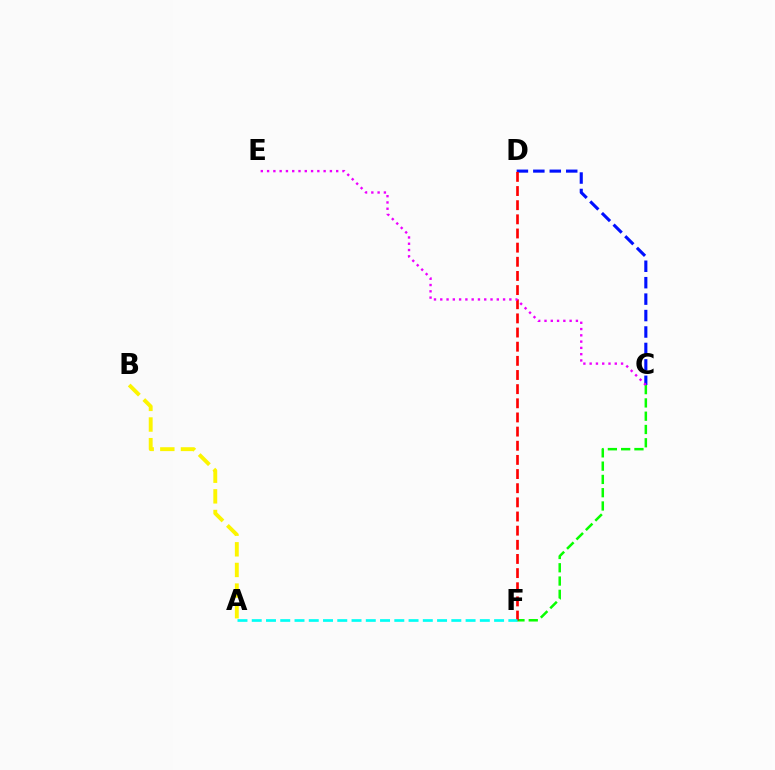{('A', 'B'): [{'color': '#fcf500', 'line_style': 'dashed', 'thickness': 2.8}], ('C', 'F'): [{'color': '#08ff00', 'line_style': 'dashed', 'thickness': 1.8}], ('C', 'D'): [{'color': '#0010ff', 'line_style': 'dashed', 'thickness': 2.23}], ('D', 'F'): [{'color': '#ff0000', 'line_style': 'dashed', 'thickness': 1.92}], ('C', 'E'): [{'color': '#ee00ff', 'line_style': 'dotted', 'thickness': 1.71}], ('A', 'F'): [{'color': '#00fff6', 'line_style': 'dashed', 'thickness': 1.94}]}